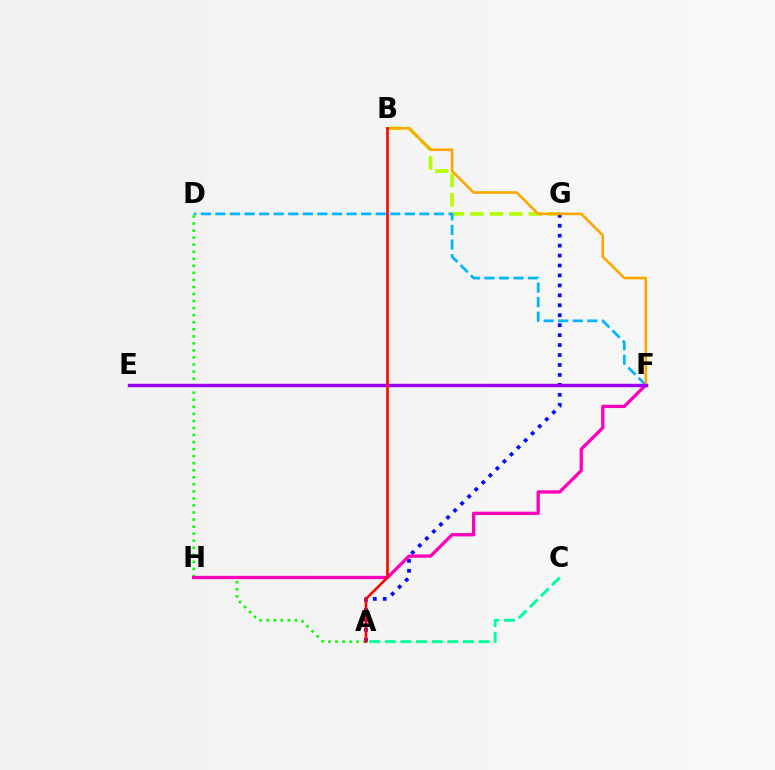{('B', 'G'): [{'color': '#b3ff00', 'line_style': 'dashed', 'thickness': 2.64}], ('A', 'D'): [{'color': '#08ff00', 'line_style': 'dotted', 'thickness': 1.92}], ('A', 'G'): [{'color': '#0010ff', 'line_style': 'dotted', 'thickness': 2.7}], ('D', 'F'): [{'color': '#00b5ff', 'line_style': 'dashed', 'thickness': 1.98}], ('F', 'H'): [{'color': '#ff00bd', 'line_style': 'solid', 'thickness': 2.38}], ('B', 'F'): [{'color': '#ffa500', 'line_style': 'solid', 'thickness': 1.87}], ('A', 'C'): [{'color': '#00ff9d', 'line_style': 'dashed', 'thickness': 2.12}], ('E', 'F'): [{'color': '#9b00ff', 'line_style': 'solid', 'thickness': 2.45}], ('A', 'B'): [{'color': '#ff0000', 'line_style': 'solid', 'thickness': 1.88}]}